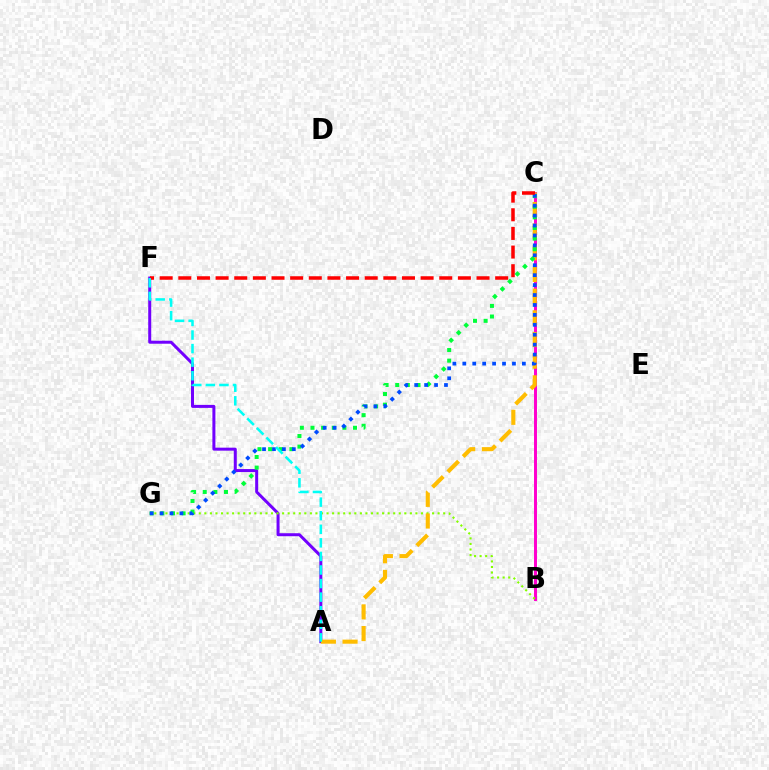{('A', 'F'): [{'color': '#7200ff', 'line_style': 'solid', 'thickness': 2.16}, {'color': '#00fff6', 'line_style': 'dashed', 'thickness': 1.84}], ('B', 'C'): [{'color': '#ff00cf', 'line_style': 'solid', 'thickness': 2.14}], ('B', 'G'): [{'color': '#84ff00', 'line_style': 'dotted', 'thickness': 1.51}], ('A', 'C'): [{'color': '#ffbd00', 'line_style': 'dashed', 'thickness': 2.94}], ('C', 'G'): [{'color': '#00ff39', 'line_style': 'dotted', 'thickness': 2.89}, {'color': '#004bff', 'line_style': 'dotted', 'thickness': 2.7}], ('C', 'F'): [{'color': '#ff0000', 'line_style': 'dashed', 'thickness': 2.53}]}